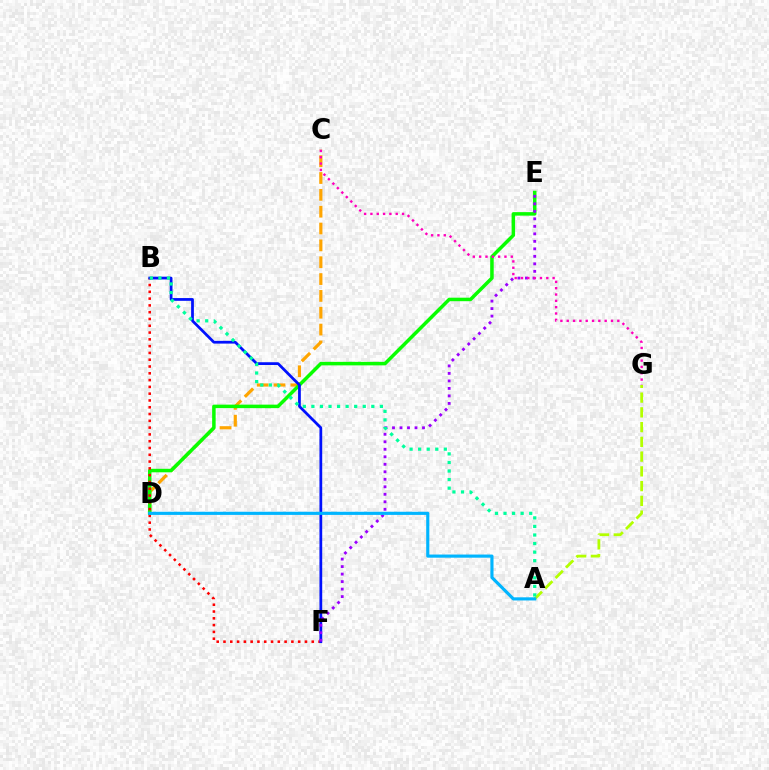{('C', 'D'): [{'color': '#ffa500', 'line_style': 'dashed', 'thickness': 2.29}], ('A', 'G'): [{'color': '#b3ff00', 'line_style': 'dashed', 'thickness': 2.0}], ('D', 'E'): [{'color': '#08ff00', 'line_style': 'solid', 'thickness': 2.52}], ('B', 'F'): [{'color': '#ff0000', 'line_style': 'dotted', 'thickness': 1.84}, {'color': '#0010ff', 'line_style': 'solid', 'thickness': 1.98}], ('E', 'F'): [{'color': '#9b00ff', 'line_style': 'dotted', 'thickness': 2.04}], ('A', 'B'): [{'color': '#00ff9d', 'line_style': 'dotted', 'thickness': 2.33}], ('C', 'G'): [{'color': '#ff00bd', 'line_style': 'dotted', 'thickness': 1.72}], ('A', 'D'): [{'color': '#00b5ff', 'line_style': 'solid', 'thickness': 2.26}]}